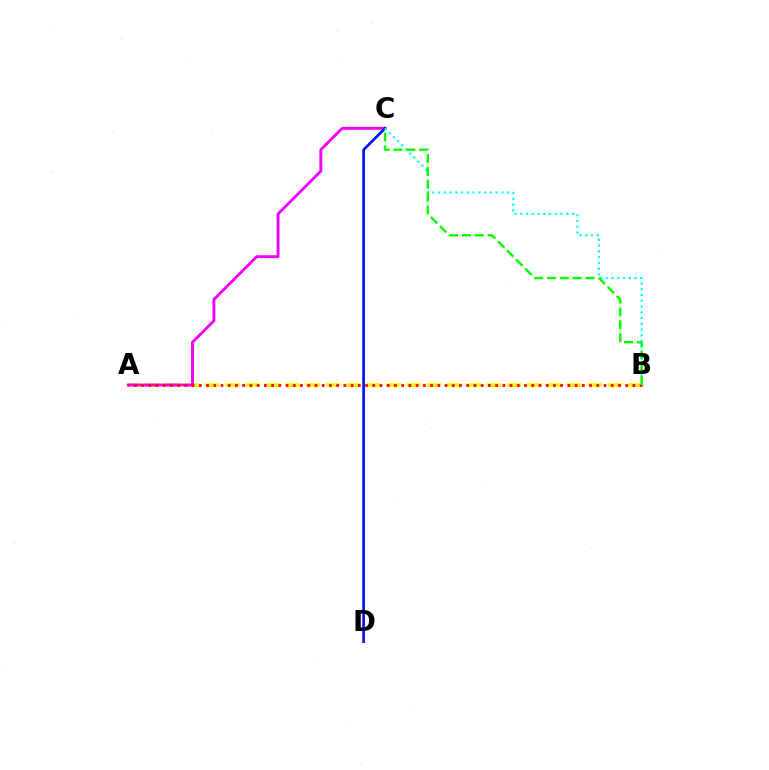{('A', 'B'): [{'color': '#fcf500', 'line_style': 'dashed', 'thickness': 2.73}, {'color': '#ff0000', 'line_style': 'dotted', 'thickness': 1.96}], ('A', 'C'): [{'color': '#ee00ff', 'line_style': 'solid', 'thickness': 2.08}], ('C', 'D'): [{'color': '#0010ff', 'line_style': 'solid', 'thickness': 1.93}], ('B', 'C'): [{'color': '#00fff6', 'line_style': 'dotted', 'thickness': 1.56}, {'color': '#08ff00', 'line_style': 'dashed', 'thickness': 1.75}]}